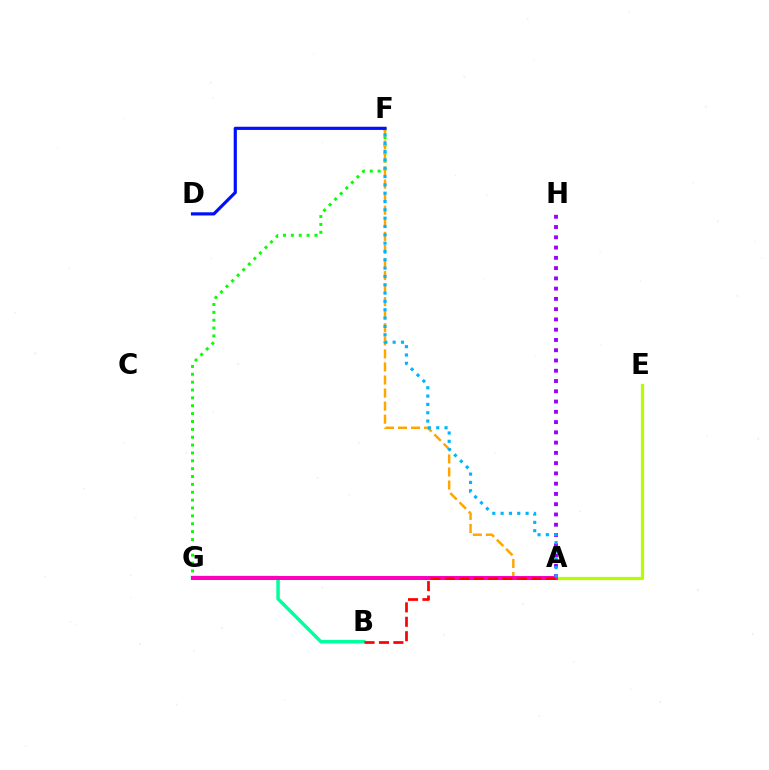{('A', 'E'): [{'color': '#b3ff00', 'line_style': 'solid', 'thickness': 2.32}], ('A', 'H'): [{'color': '#9b00ff', 'line_style': 'dotted', 'thickness': 2.79}], ('F', 'G'): [{'color': '#08ff00', 'line_style': 'dotted', 'thickness': 2.14}], ('B', 'G'): [{'color': '#00ff9d', 'line_style': 'solid', 'thickness': 2.51}], ('A', 'F'): [{'color': '#ffa500', 'line_style': 'dashed', 'thickness': 1.77}, {'color': '#00b5ff', 'line_style': 'dotted', 'thickness': 2.26}], ('A', 'G'): [{'color': '#ff00bd', 'line_style': 'solid', 'thickness': 2.86}], ('D', 'F'): [{'color': '#0010ff', 'line_style': 'solid', 'thickness': 2.29}], ('A', 'B'): [{'color': '#ff0000', 'line_style': 'dashed', 'thickness': 1.96}]}